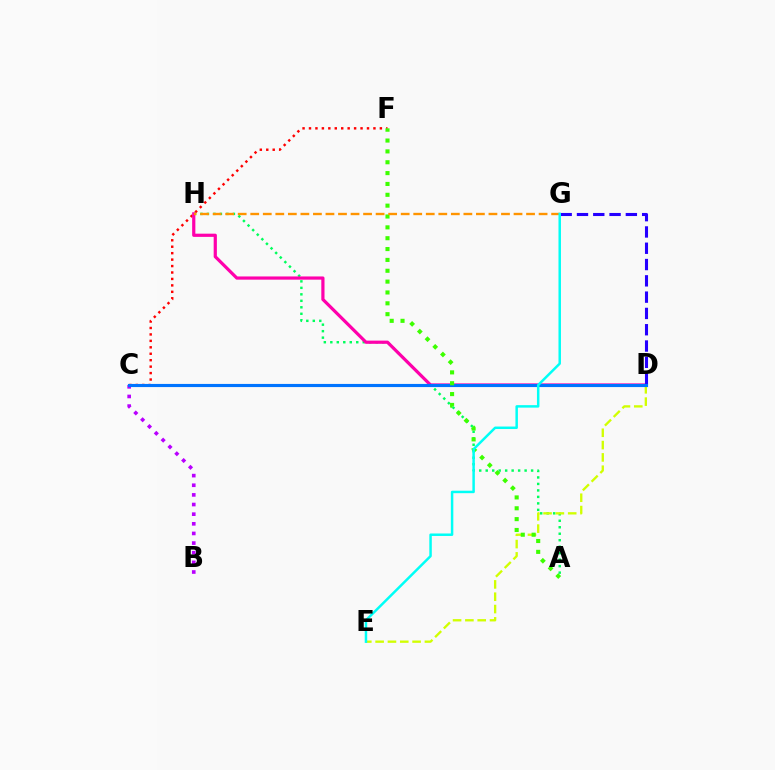{('A', 'H'): [{'color': '#00ff5c', 'line_style': 'dotted', 'thickness': 1.76}], ('D', 'E'): [{'color': '#d1ff00', 'line_style': 'dashed', 'thickness': 1.67}], ('C', 'F'): [{'color': '#ff0000', 'line_style': 'dotted', 'thickness': 1.75}], ('D', 'H'): [{'color': '#ff00ac', 'line_style': 'solid', 'thickness': 2.31}], ('B', 'C'): [{'color': '#b900ff', 'line_style': 'dotted', 'thickness': 2.62}], ('D', 'G'): [{'color': '#2500ff', 'line_style': 'dashed', 'thickness': 2.21}], ('C', 'D'): [{'color': '#0074ff', 'line_style': 'solid', 'thickness': 2.26}], ('A', 'F'): [{'color': '#3dff00', 'line_style': 'dotted', 'thickness': 2.95}], ('G', 'H'): [{'color': '#ff9400', 'line_style': 'dashed', 'thickness': 1.7}], ('E', 'G'): [{'color': '#00fff6', 'line_style': 'solid', 'thickness': 1.79}]}